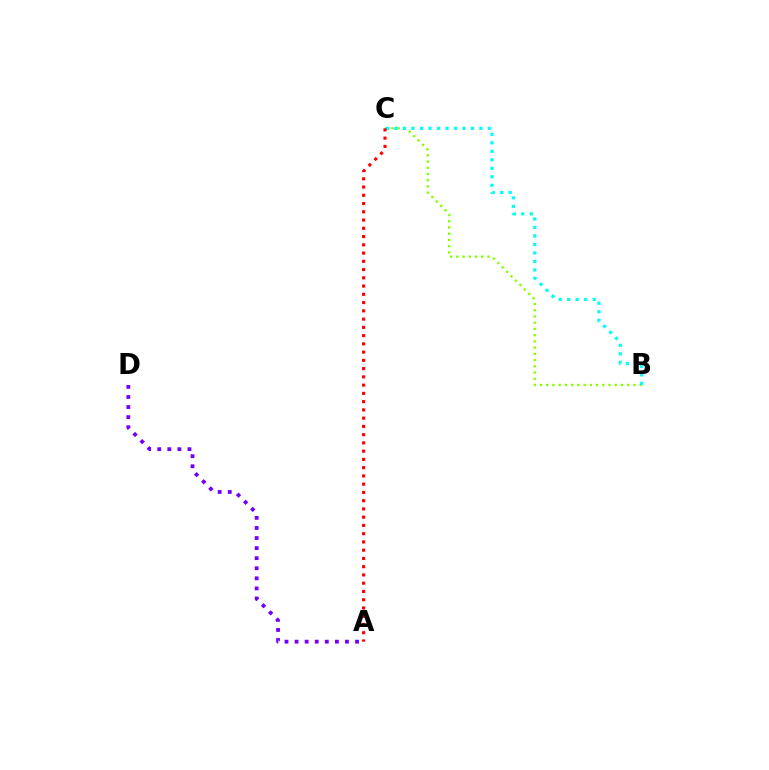{('A', 'D'): [{'color': '#7200ff', 'line_style': 'dotted', 'thickness': 2.74}], ('B', 'C'): [{'color': '#84ff00', 'line_style': 'dotted', 'thickness': 1.69}, {'color': '#00fff6', 'line_style': 'dotted', 'thickness': 2.31}], ('A', 'C'): [{'color': '#ff0000', 'line_style': 'dotted', 'thickness': 2.24}]}